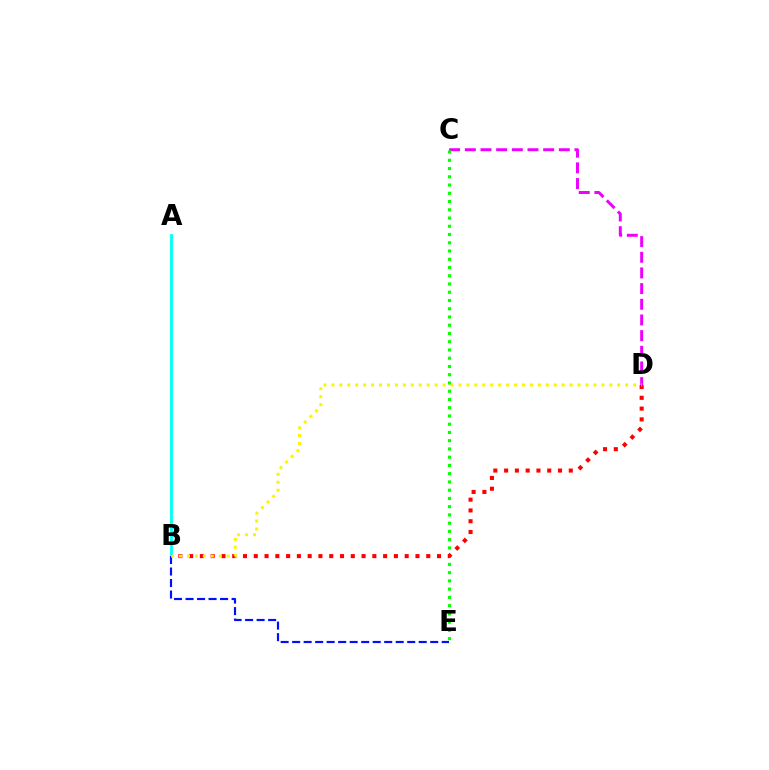{('A', 'B'): [{'color': '#00fff6', 'line_style': 'solid', 'thickness': 2.02}], ('C', 'D'): [{'color': '#ee00ff', 'line_style': 'dashed', 'thickness': 2.13}], ('C', 'E'): [{'color': '#08ff00', 'line_style': 'dotted', 'thickness': 2.24}], ('B', 'E'): [{'color': '#0010ff', 'line_style': 'dashed', 'thickness': 1.56}], ('B', 'D'): [{'color': '#ff0000', 'line_style': 'dotted', 'thickness': 2.93}, {'color': '#fcf500', 'line_style': 'dotted', 'thickness': 2.16}]}